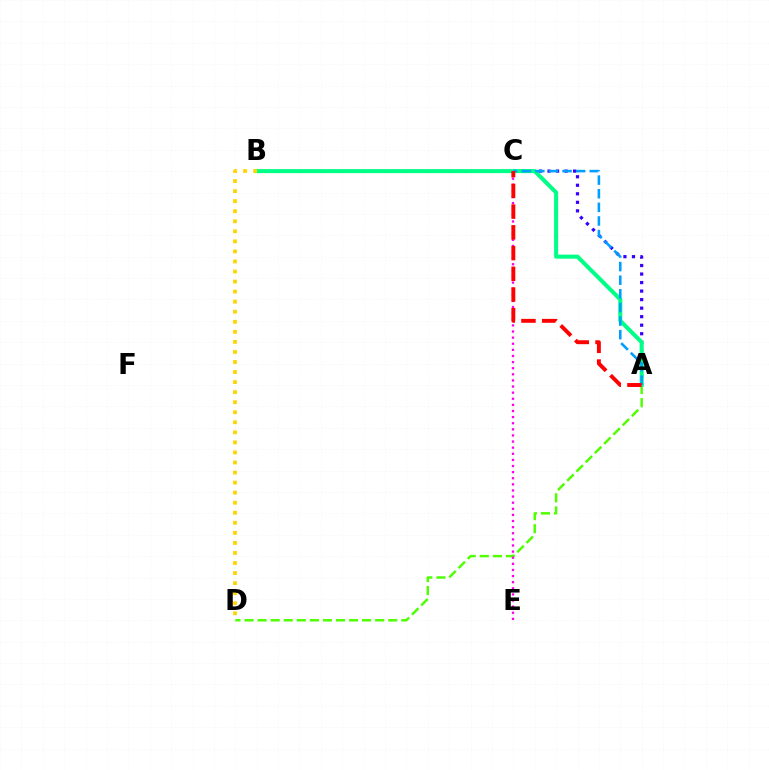{('A', 'C'): [{'color': '#3700ff', 'line_style': 'dotted', 'thickness': 2.32}, {'color': '#009eff', 'line_style': 'dashed', 'thickness': 1.85}, {'color': '#ff0000', 'line_style': 'dashed', 'thickness': 2.82}], ('A', 'D'): [{'color': '#4fff00', 'line_style': 'dashed', 'thickness': 1.77}], ('A', 'B'): [{'color': '#00ff86', 'line_style': 'solid', 'thickness': 2.9}], ('B', 'D'): [{'color': '#ffd500', 'line_style': 'dotted', 'thickness': 2.73}], ('C', 'E'): [{'color': '#ff00ed', 'line_style': 'dotted', 'thickness': 1.66}]}